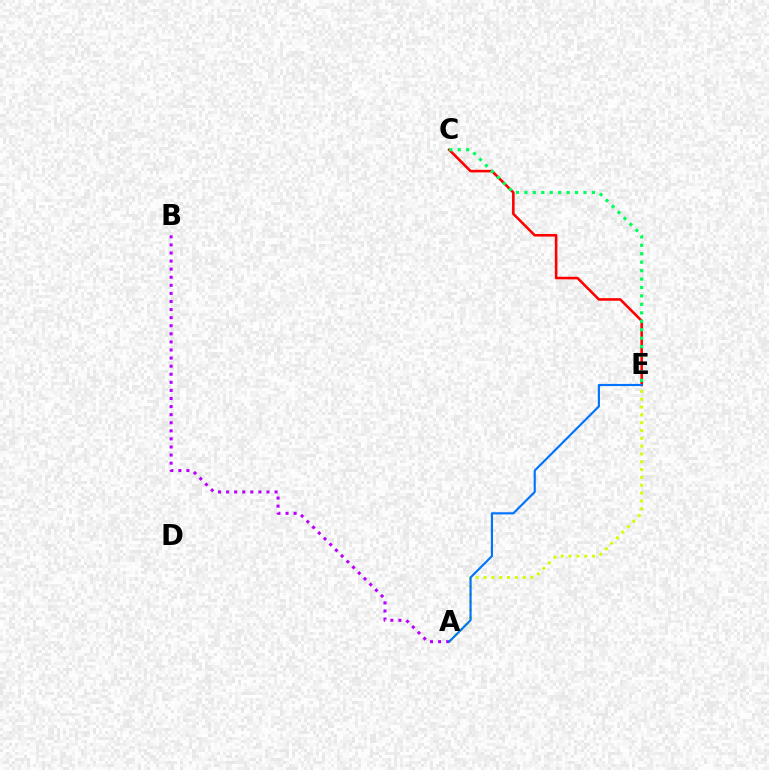{('C', 'E'): [{'color': '#ff0000', 'line_style': 'solid', 'thickness': 1.86}, {'color': '#00ff5c', 'line_style': 'dotted', 'thickness': 2.29}], ('A', 'E'): [{'color': '#d1ff00', 'line_style': 'dotted', 'thickness': 2.13}, {'color': '#0074ff', 'line_style': 'solid', 'thickness': 1.55}], ('A', 'B'): [{'color': '#b900ff', 'line_style': 'dotted', 'thickness': 2.2}]}